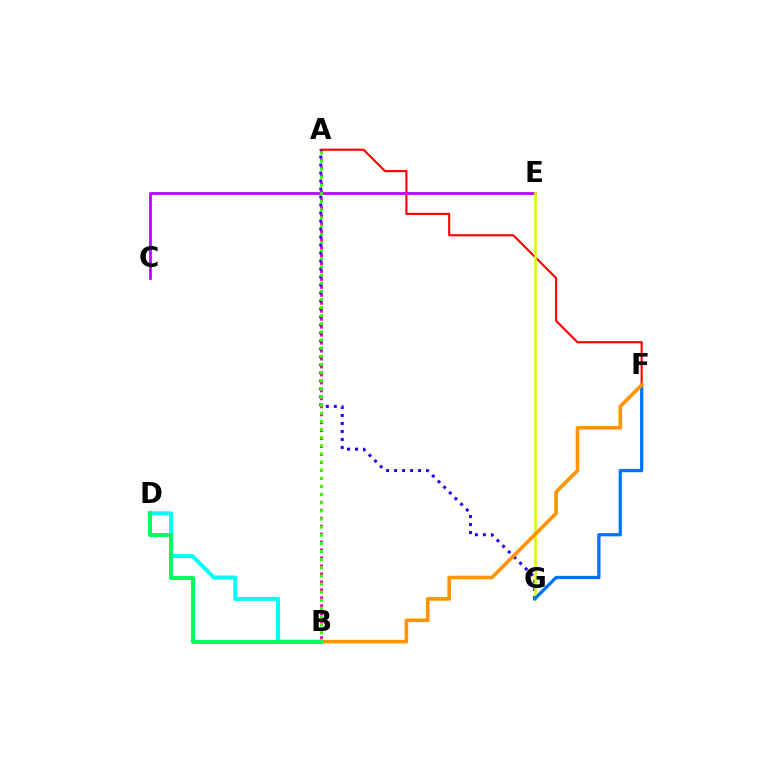{('A', 'F'): [{'color': '#ff0000', 'line_style': 'solid', 'thickness': 1.53}], ('C', 'E'): [{'color': '#b900ff', 'line_style': 'solid', 'thickness': 1.97}], ('A', 'B'): [{'color': '#ff00ac', 'line_style': 'dotted', 'thickness': 2.16}, {'color': '#3dff00', 'line_style': 'dotted', 'thickness': 2.21}], ('A', 'G'): [{'color': '#2500ff', 'line_style': 'dotted', 'thickness': 2.17}], ('B', 'D'): [{'color': '#00fff6', 'line_style': 'solid', 'thickness': 2.86}, {'color': '#00ff5c', 'line_style': 'solid', 'thickness': 2.83}], ('E', 'G'): [{'color': '#d1ff00', 'line_style': 'solid', 'thickness': 1.86}], ('F', 'G'): [{'color': '#0074ff', 'line_style': 'solid', 'thickness': 2.36}], ('B', 'F'): [{'color': '#ff9400', 'line_style': 'solid', 'thickness': 2.59}]}